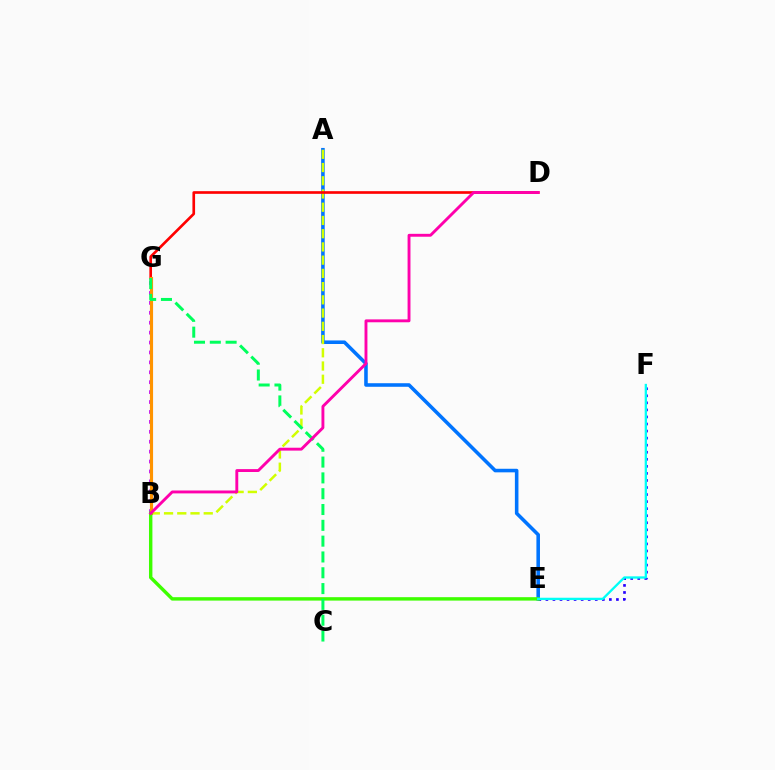{('E', 'F'): [{'color': '#2500ff', 'line_style': 'dotted', 'thickness': 1.92}, {'color': '#00fff6', 'line_style': 'solid', 'thickness': 1.66}], ('A', 'E'): [{'color': '#0074ff', 'line_style': 'solid', 'thickness': 2.57}], ('A', 'B'): [{'color': '#d1ff00', 'line_style': 'dashed', 'thickness': 1.8}], ('B', 'G'): [{'color': '#b900ff', 'line_style': 'dotted', 'thickness': 2.69}, {'color': '#ff9400', 'line_style': 'solid', 'thickness': 2.27}], ('D', 'G'): [{'color': '#ff0000', 'line_style': 'solid', 'thickness': 1.91}], ('B', 'E'): [{'color': '#3dff00', 'line_style': 'solid', 'thickness': 2.46}], ('C', 'G'): [{'color': '#00ff5c', 'line_style': 'dashed', 'thickness': 2.15}], ('B', 'D'): [{'color': '#ff00ac', 'line_style': 'solid', 'thickness': 2.08}]}